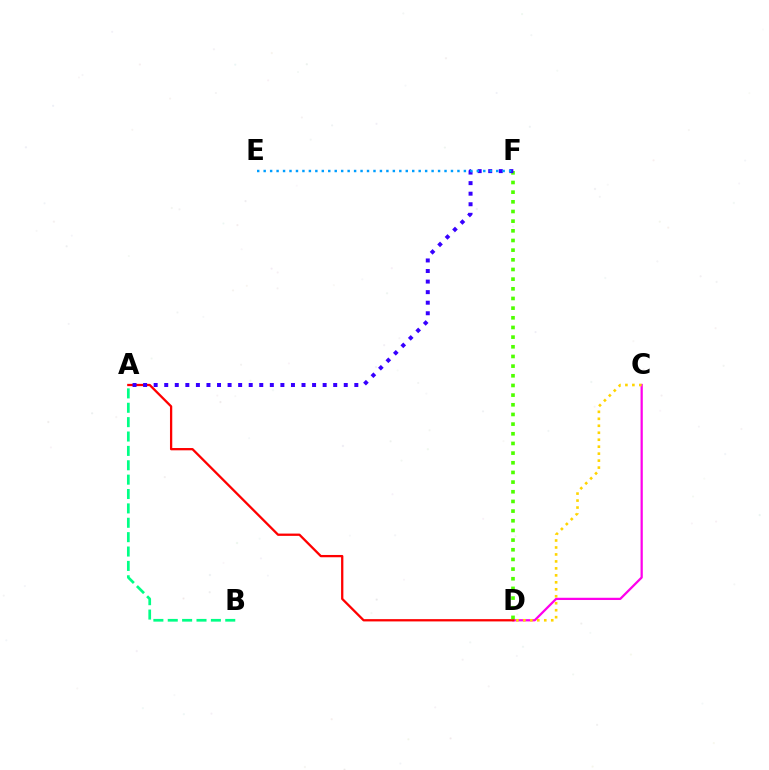{('C', 'D'): [{'color': '#ff00ed', 'line_style': 'solid', 'thickness': 1.62}, {'color': '#ffd500', 'line_style': 'dotted', 'thickness': 1.89}], ('A', 'D'): [{'color': '#ff0000', 'line_style': 'solid', 'thickness': 1.65}], ('D', 'F'): [{'color': '#4fff00', 'line_style': 'dotted', 'thickness': 2.63}], ('A', 'F'): [{'color': '#3700ff', 'line_style': 'dotted', 'thickness': 2.87}], ('E', 'F'): [{'color': '#009eff', 'line_style': 'dotted', 'thickness': 1.75}], ('A', 'B'): [{'color': '#00ff86', 'line_style': 'dashed', 'thickness': 1.95}]}